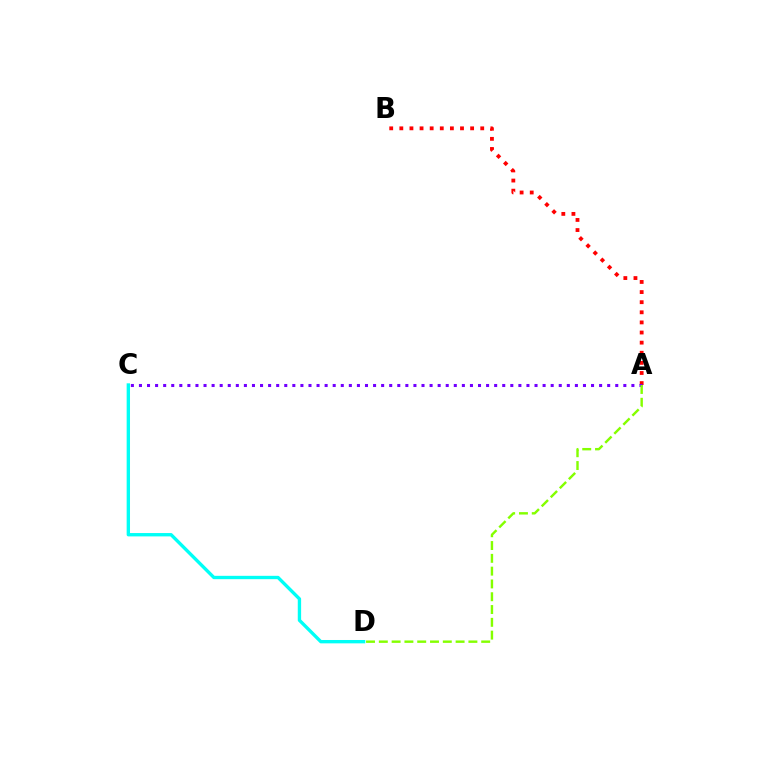{('A', 'B'): [{'color': '#ff0000', 'line_style': 'dotted', 'thickness': 2.75}], ('A', 'C'): [{'color': '#7200ff', 'line_style': 'dotted', 'thickness': 2.19}], ('C', 'D'): [{'color': '#00fff6', 'line_style': 'solid', 'thickness': 2.41}], ('A', 'D'): [{'color': '#84ff00', 'line_style': 'dashed', 'thickness': 1.74}]}